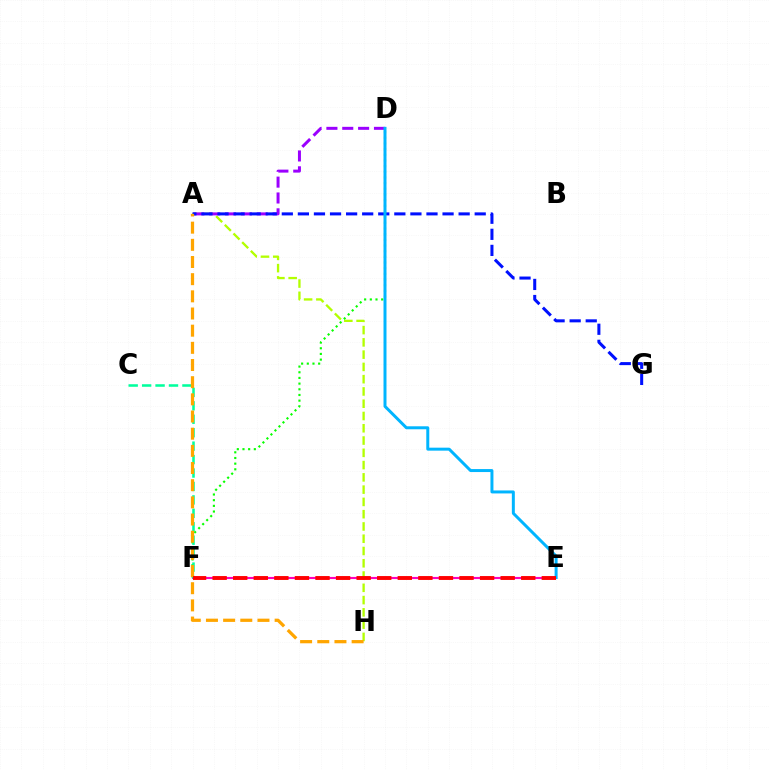{('A', 'H'): [{'color': '#b3ff00', 'line_style': 'dashed', 'thickness': 1.67}, {'color': '#ffa500', 'line_style': 'dashed', 'thickness': 2.33}], ('A', 'D'): [{'color': '#9b00ff', 'line_style': 'dashed', 'thickness': 2.15}], ('A', 'G'): [{'color': '#0010ff', 'line_style': 'dashed', 'thickness': 2.18}], ('E', 'F'): [{'color': '#ff00bd', 'line_style': 'solid', 'thickness': 1.54}, {'color': '#ff0000', 'line_style': 'dashed', 'thickness': 2.79}], ('D', 'F'): [{'color': '#08ff00', 'line_style': 'dotted', 'thickness': 1.54}], ('C', 'F'): [{'color': '#00ff9d', 'line_style': 'dashed', 'thickness': 1.83}], ('D', 'E'): [{'color': '#00b5ff', 'line_style': 'solid', 'thickness': 2.15}]}